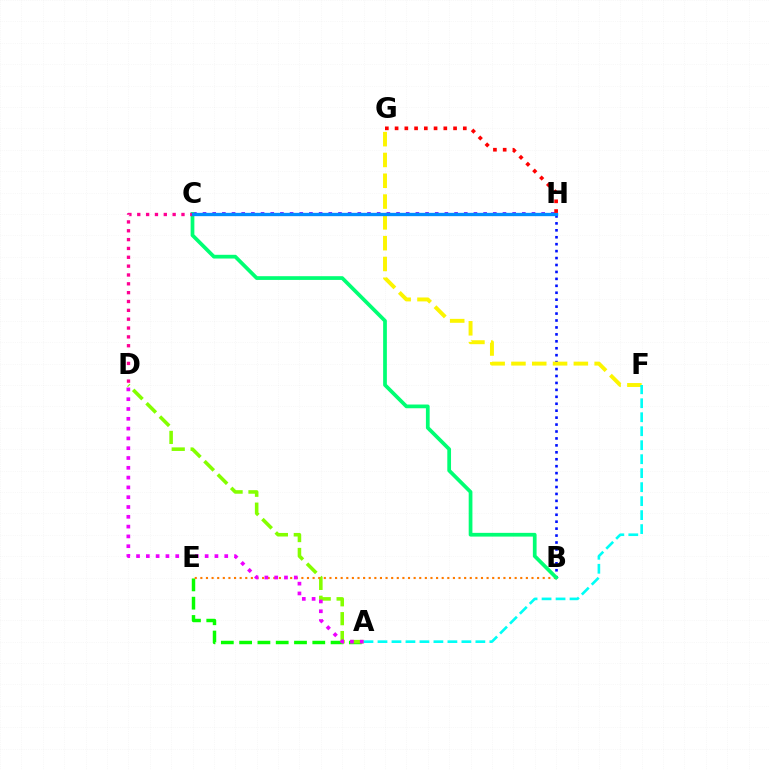{('B', 'H'): [{'color': '#0010ff', 'line_style': 'dotted', 'thickness': 1.88}], ('C', 'H'): [{'color': '#7200ff', 'line_style': 'dotted', 'thickness': 2.63}, {'color': '#008cff', 'line_style': 'solid', 'thickness': 2.39}], ('F', 'G'): [{'color': '#fcf500', 'line_style': 'dashed', 'thickness': 2.83}], ('A', 'F'): [{'color': '#00fff6', 'line_style': 'dashed', 'thickness': 1.9}], ('A', 'E'): [{'color': '#08ff00', 'line_style': 'dashed', 'thickness': 2.48}], ('A', 'D'): [{'color': '#84ff00', 'line_style': 'dashed', 'thickness': 2.57}, {'color': '#ee00ff', 'line_style': 'dotted', 'thickness': 2.66}], ('B', 'E'): [{'color': '#ff7c00', 'line_style': 'dotted', 'thickness': 1.52}], ('B', 'C'): [{'color': '#00ff74', 'line_style': 'solid', 'thickness': 2.68}], ('C', 'D'): [{'color': '#ff0094', 'line_style': 'dotted', 'thickness': 2.4}], ('G', 'H'): [{'color': '#ff0000', 'line_style': 'dotted', 'thickness': 2.65}]}